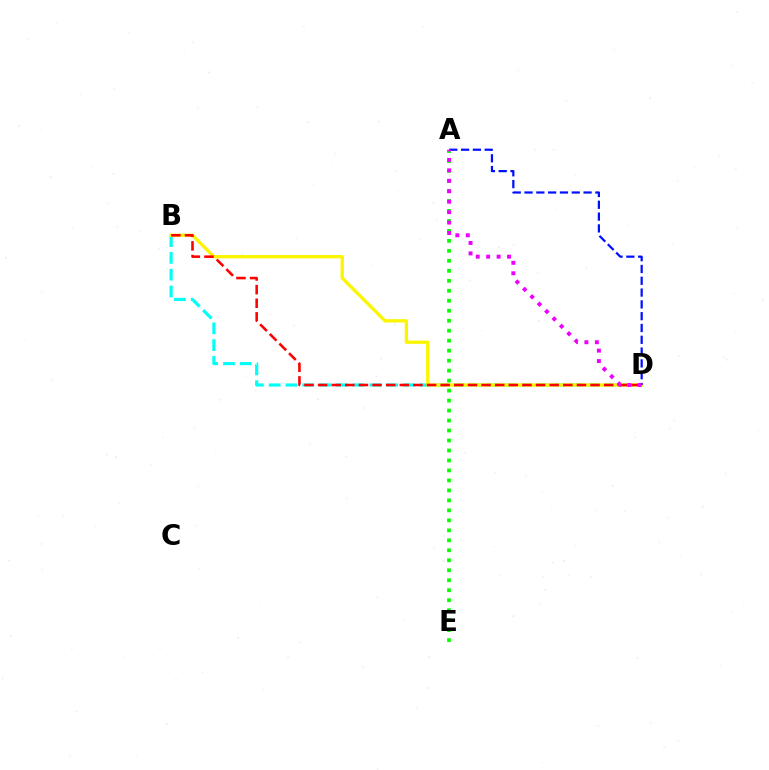{('B', 'D'): [{'color': '#00fff6', 'line_style': 'dashed', 'thickness': 2.28}, {'color': '#fcf500', 'line_style': 'solid', 'thickness': 2.38}, {'color': '#ff0000', 'line_style': 'dashed', 'thickness': 1.85}], ('A', 'E'): [{'color': '#08ff00', 'line_style': 'dotted', 'thickness': 2.71}], ('A', 'D'): [{'color': '#0010ff', 'line_style': 'dashed', 'thickness': 1.6}, {'color': '#ee00ff', 'line_style': 'dotted', 'thickness': 2.84}]}